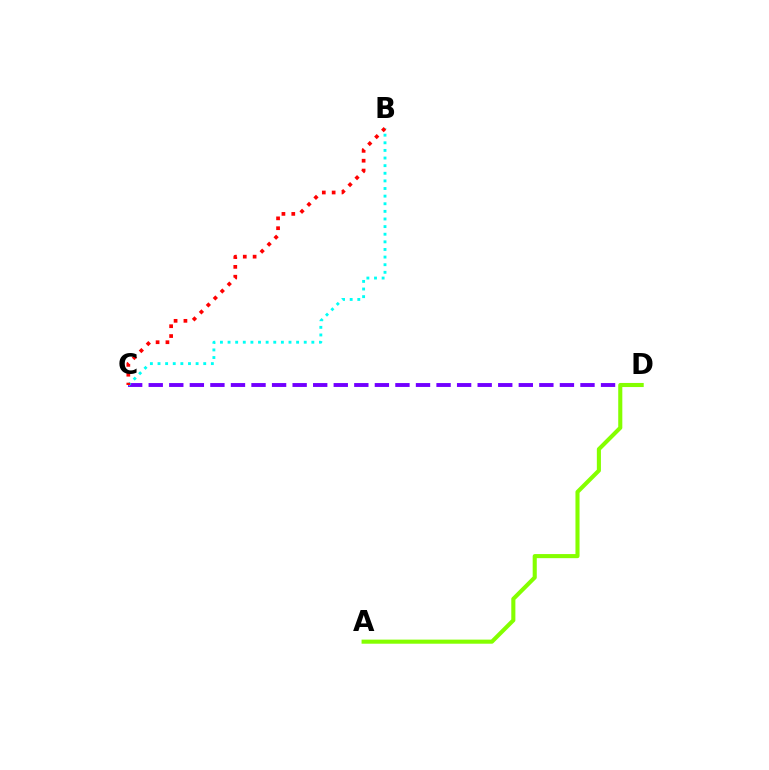{('C', 'D'): [{'color': '#7200ff', 'line_style': 'dashed', 'thickness': 2.79}], ('B', 'C'): [{'color': '#00fff6', 'line_style': 'dotted', 'thickness': 2.07}, {'color': '#ff0000', 'line_style': 'dotted', 'thickness': 2.67}], ('A', 'D'): [{'color': '#84ff00', 'line_style': 'solid', 'thickness': 2.94}]}